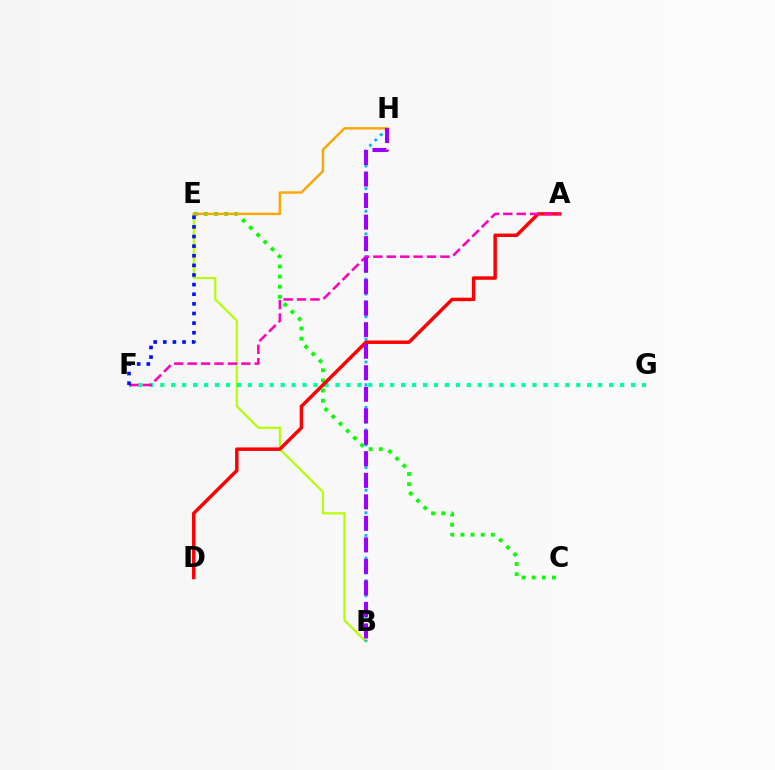{('B', 'E'): [{'color': '#b3ff00', 'line_style': 'solid', 'thickness': 1.54}], ('C', 'E'): [{'color': '#08ff00', 'line_style': 'dotted', 'thickness': 2.76}], ('F', 'G'): [{'color': '#00ff9d', 'line_style': 'dotted', 'thickness': 2.97}], ('B', 'H'): [{'color': '#00b5ff', 'line_style': 'dotted', 'thickness': 2.05}, {'color': '#9b00ff', 'line_style': 'dashed', 'thickness': 2.92}], ('A', 'D'): [{'color': '#ff0000', 'line_style': 'solid', 'thickness': 2.49}], ('E', 'H'): [{'color': '#ffa500', 'line_style': 'solid', 'thickness': 1.73}], ('A', 'F'): [{'color': '#ff00bd', 'line_style': 'dashed', 'thickness': 1.82}], ('E', 'F'): [{'color': '#0010ff', 'line_style': 'dotted', 'thickness': 2.61}]}